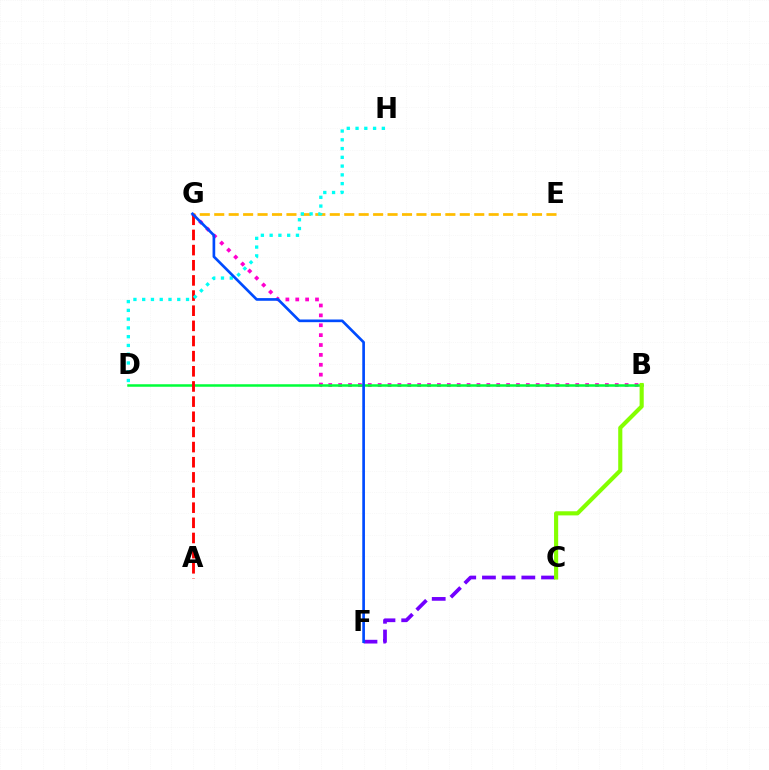{('B', 'G'): [{'color': '#ff00cf', 'line_style': 'dotted', 'thickness': 2.68}], ('E', 'G'): [{'color': '#ffbd00', 'line_style': 'dashed', 'thickness': 1.96}], ('B', 'D'): [{'color': '#00ff39', 'line_style': 'solid', 'thickness': 1.81}], ('A', 'G'): [{'color': '#ff0000', 'line_style': 'dashed', 'thickness': 2.06}], ('D', 'H'): [{'color': '#00fff6', 'line_style': 'dotted', 'thickness': 2.38}], ('C', 'F'): [{'color': '#7200ff', 'line_style': 'dashed', 'thickness': 2.68}], ('F', 'G'): [{'color': '#004bff', 'line_style': 'solid', 'thickness': 1.93}], ('B', 'C'): [{'color': '#84ff00', 'line_style': 'solid', 'thickness': 2.97}]}